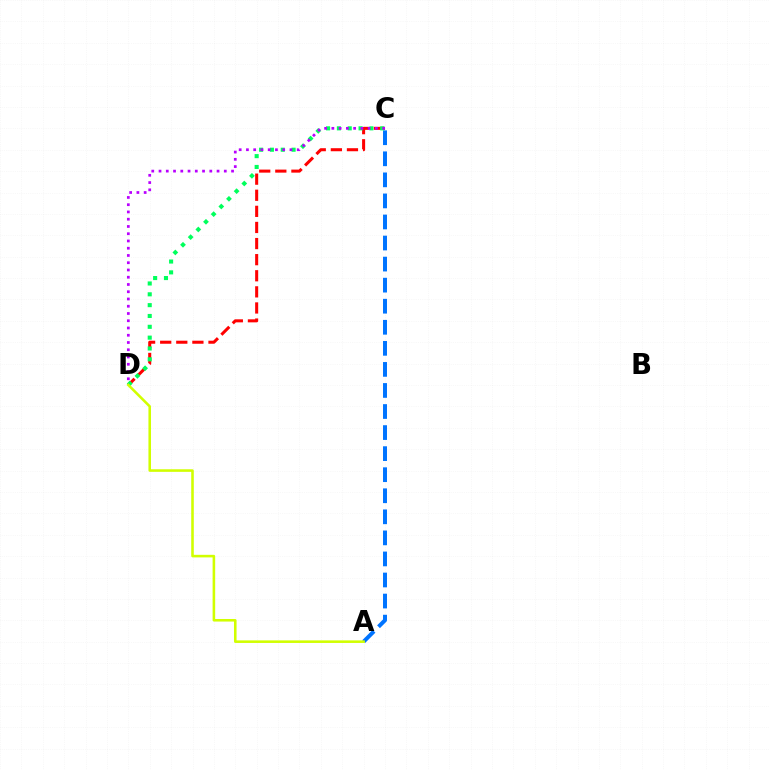{('C', 'D'): [{'color': '#ff0000', 'line_style': 'dashed', 'thickness': 2.19}, {'color': '#00ff5c', 'line_style': 'dotted', 'thickness': 2.94}, {'color': '#b900ff', 'line_style': 'dotted', 'thickness': 1.97}], ('A', 'C'): [{'color': '#0074ff', 'line_style': 'dashed', 'thickness': 2.86}], ('A', 'D'): [{'color': '#d1ff00', 'line_style': 'solid', 'thickness': 1.85}]}